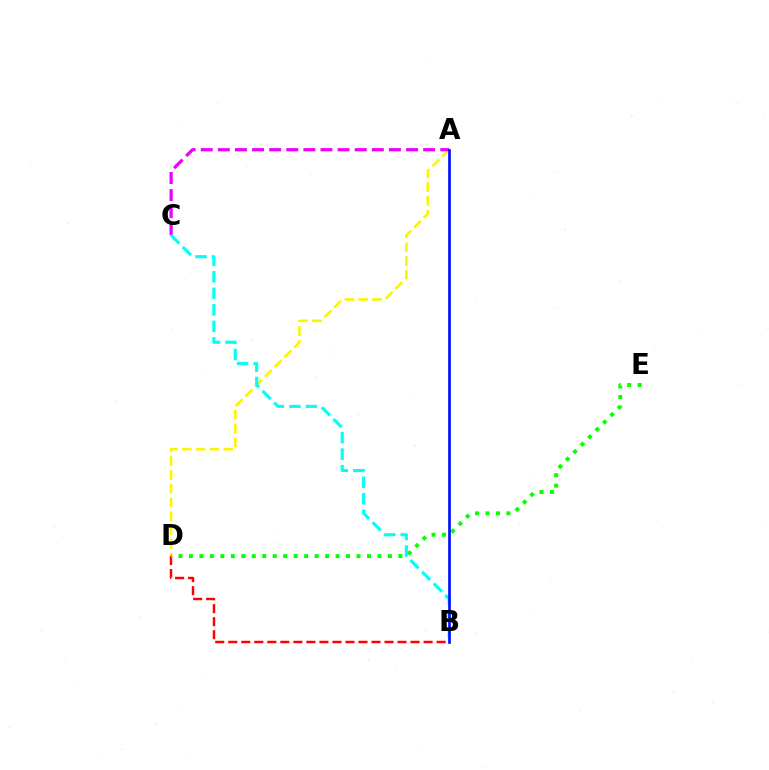{('B', 'D'): [{'color': '#ff0000', 'line_style': 'dashed', 'thickness': 1.77}], ('A', 'D'): [{'color': '#fcf500', 'line_style': 'dashed', 'thickness': 1.87}], ('A', 'C'): [{'color': '#ee00ff', 'line_style': 'dashed', 'thickness': 2.32}], ('D', 'E'): [{'color': '#08ff00', 'line_style': 'dotted', 'thickness': 2.85}], ('B', 'C'): [{'color': '#00fff6', 'line_style': 'dashed', 'thickness': 2.24}], ('A', 'B'): [{'color': '#0010ff', 'line_style': 'solid', 'thickness': 1.94}]}